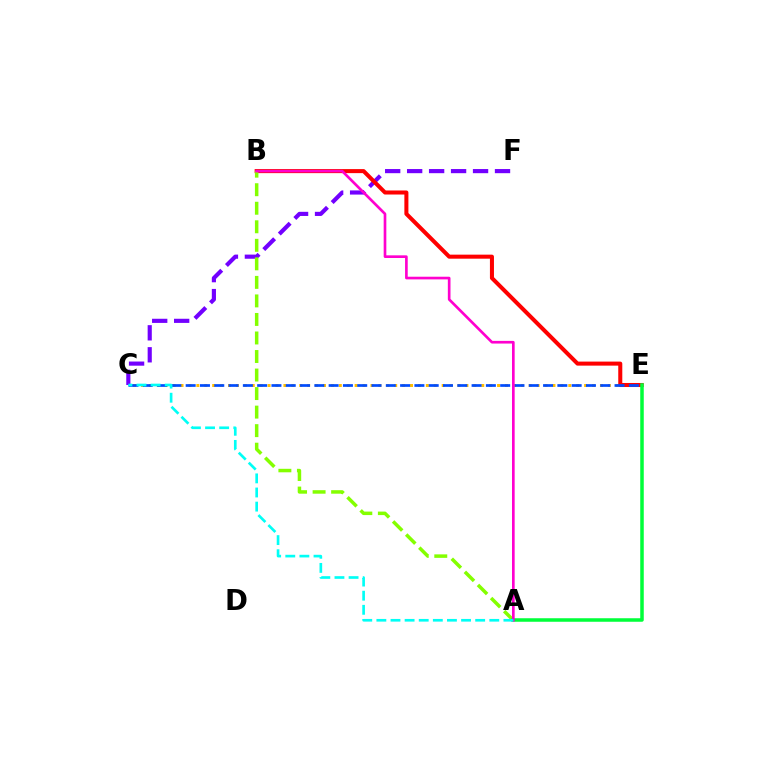{('C', 'E'): [{'color': '#ffbd00', 'line_style': 'dotted', 'thickness': 2.15}, {'color': '#004bff', 'line_style': 'dashed', 'thickness': 1.94}], ('C', 'F'): [{'color': '#7200ff', 'line_style': 'dashed', 'thickness': 2.98}], ('B', 'E'): [{'color': '#ff0000', 'line_style': 'solid', 'thickness': 2.91}], ('A', 'B'): [{'color': '#84ff00', 'line_style': 'dashed', 'thickness': 2.52}, {'color': '#ff00cf', 'line_style': 'solid', 'thickness': 1.92}], ('A', 'E'): [{'color': '#00ff39', 'line_style': 'solid', 'thickness': 2.53}], ('A', 'C'): [{'color': '#00fff6', 'line_style': 'dashed', 'thickness': 1.92}]}